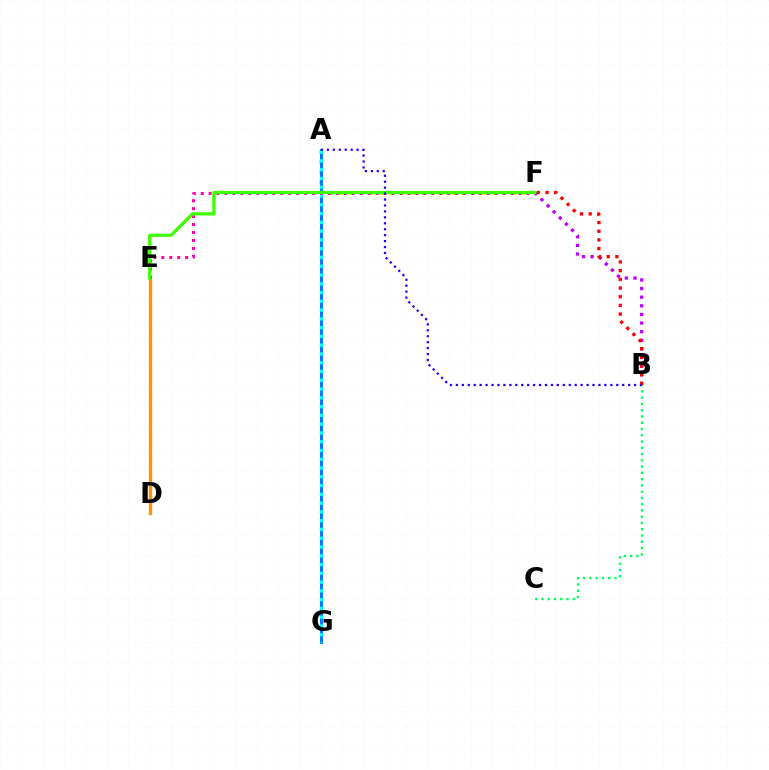{('B', 'C'): [{'color': '#00ff5c', 'line_style': 'dotted', 'thickness': 1.7}], ('A', 'F'): [{'color': '#d1ff00', 'line_style': 'dotted', 'thickness': 2.77}], ('B', 'F'): [{'color': '#b900ff', 'line_style': 'dotted', 'thickness': 2.34}, {'color': '#ff0000', 'line_style': 'dotted', 'thickness': 2.36}], ('D', 'E'): [{'color': '#ff9400', 'line_style': 'solid', 'thickness': 2.43}], ('A', 'G'): [{'color': '#0074ff', 'line_style': 'solid', 'thickness': 2.1}, {'color': '#00fff6', 'line_style': 'dotted', 'thickness': 2.38}], ('E', 'F'): [{'color': '#ff00ac', 'line_style': 'dotted', 'thickness': 2.16}, {'color': '#3dff00', 'line_style': 'solid', 'thickness': 2.32}], ('A', 'B'): [{'color': '#2500ff', 'line_style': 'dotted', 'thickness': 1.61}]}